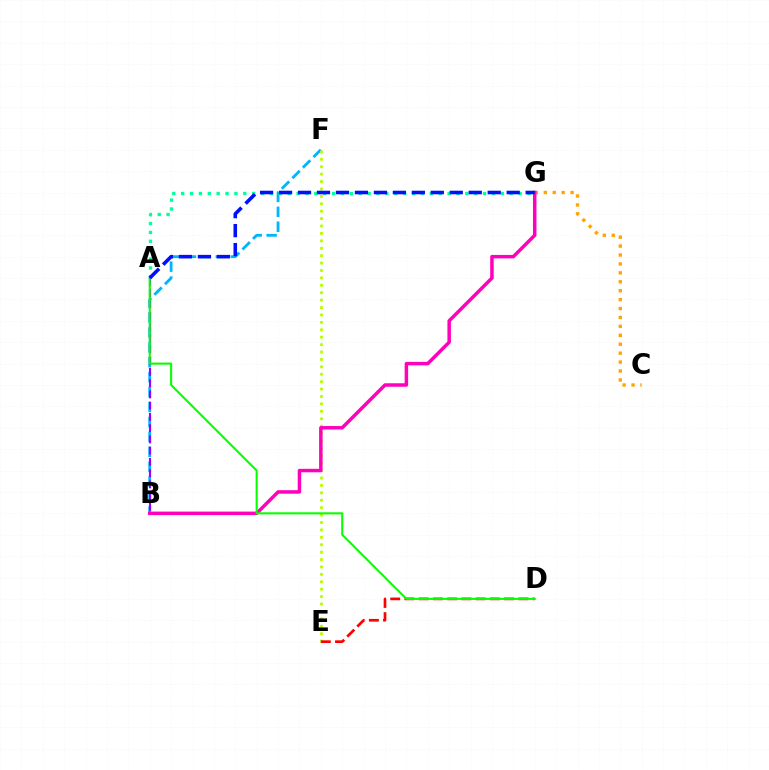{('B', 'F'): [{'color': '#00b5ff', 'line_style': 'dashed', 'thickness': 2.03}], ('A', 'B'): [{'color': '#9b00ff', 'line_style': 'dashed', 'thickness': 1.53}], ('E', 'F'): [{'color': '#b3ff00', 'line_style': 'dotted', 'thickness': 2.01}], ('C', 'G'): [{'color': '#ffa500', 'line_style': 'dotted', 'thickness': 2.42}], ('B', 'G'): [{'color': '#ff00bd', 'line_style': 'solid', 'thickness': 2.51}], ('D', 'E'): [{'color': '#ff0000', 'line_style': 'dashed', 'thickness': 1.93}], ('A', 'G'): [{'color': '#00ff9d', 'line_style': 'dotted', 'thickness': 2.41}, {'color': '#0010ff', 'line_style': 'dashed', 'thickness': 2.58}], ('A', 'D'): [{'color': '#08ff00', 'line_style': 'solid', 'thickness': 1.5}]}